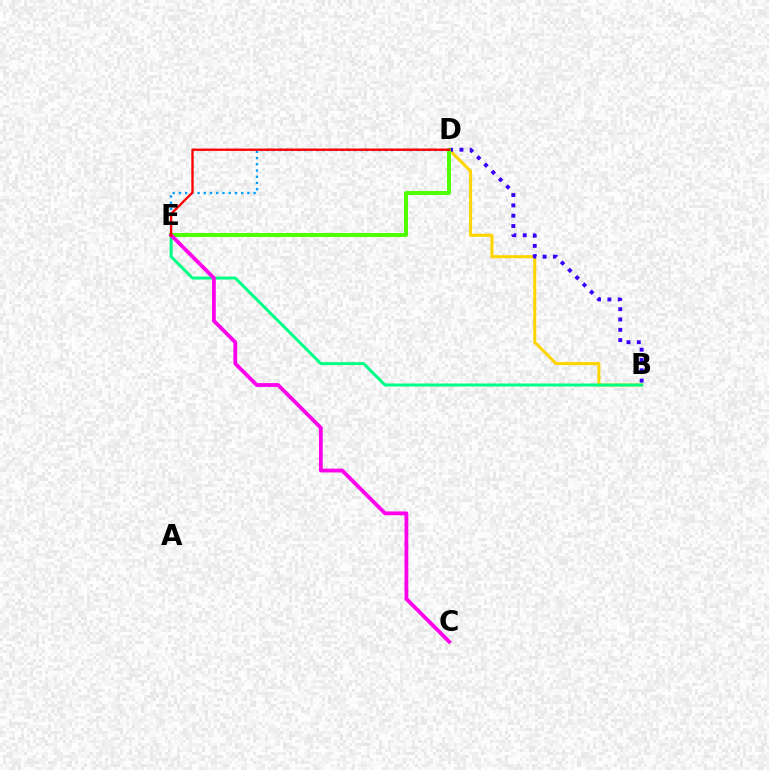{('B', 'D'): [{'color': '#ffd500', 'line_style': 'solid', 'thickness': 2.2}, {'color': '#3700ff', 'line_style': 'dotted', 'thickness': 2.8}], ('D', 'E'): [{'color': '#009eff', 'line_style': 'dotted', 'thickness': 1.69}, {'color': '#4fff00', 'line_style': 'solid', 'thickness': 2.83}, {'color': '#ff0000', 'line_style': 'solid', 'thickness': 1.69}], ('B', 'E'): [{'color': '#00ff86', 'line_style': 'solid', 'thickness': 2.14}], ('C', 'E'): [{'color': '#ff00ed', 'line_style': 'solid', 'thickness': 2.73}]}